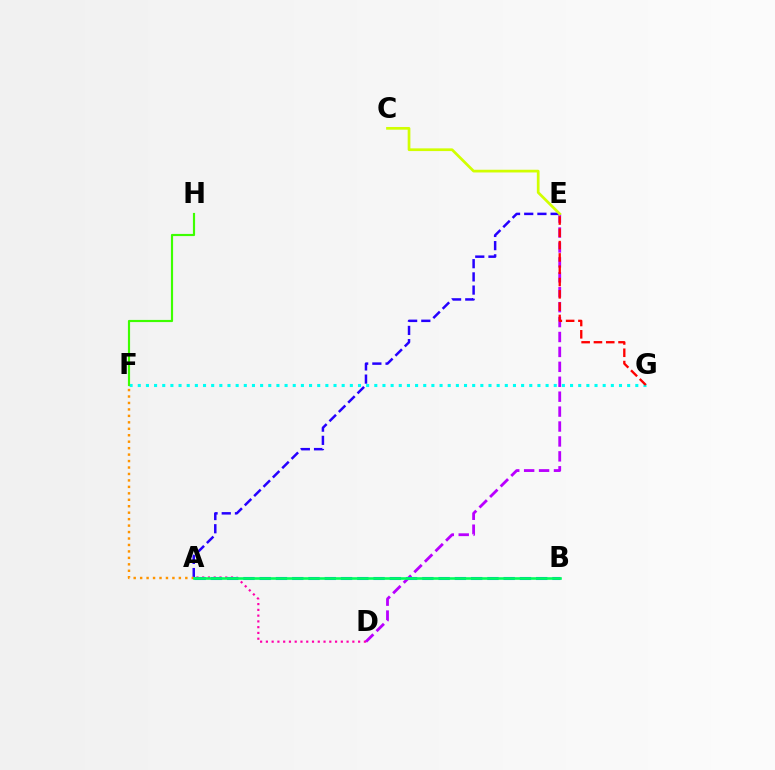{('A', 'E'): [{'color': '#2500ff', 'line_style': 'dashed', 'thickness': 1.79}], ('D', 'E'): [{'color': '#b900ff', 'line_style': 'dashed', 'thickness': 2.03}], ('A', 'F'): [{'color': '#ff9400', 'line_style': 'dotted', 'thickness': 1.75}], ('F', 'G'): [{'color': '#00fff6', 'line_style': 'dotted', 'thickness': 2.22}], ('A', 'D'): [{'color': '#ff00ac', 'line_style': 'dotted', 'thickness': 1.57}], ('F', 'H'): [{'color': '#3dff00', 'line_style': 'solid', 'thickness': 1.56}], ('A', 'B'): [{'color': '#0074ff', 'line_style': 'dashed', 'thickness': 2.21}, {'color': '#00ff5c', 'line_style': 'solid', 'thickness': 1.88}], ('C', 'E'): [{'color': '#d1ff00', 'line_style': 'solid', 'thickness': 1.95}], ('E', 'G'): [{'color': '#ff0000', 'line_style': 'dashed', 'thickness': 1.67}]}